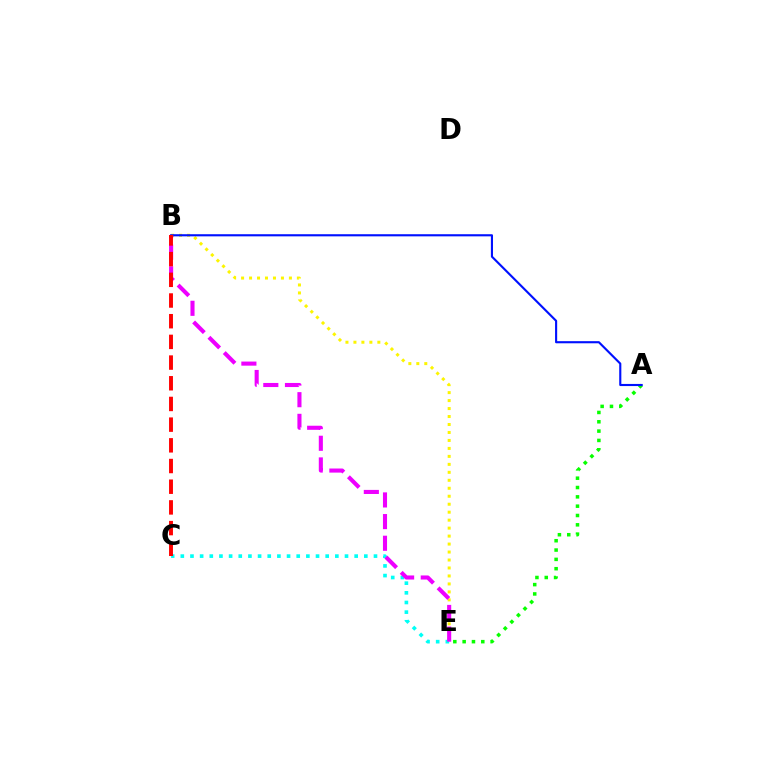{('A', 'E'): [{'color': '#08ff00', 'line_style': 'dotted', 'thickness': 2.53}], ('B', 'E'): [{'color': '#fcf500', 'line_style': 'dotted', 'thickness': 2.17}, {'color': '#ee00ff', 'line_style': 'dashed', 'thickness': 2.94}], ('A', 'B'): [{'color': '#0010ff', 'line_style': 'solid', 'thickness': 1.53}], ('C', 'E'): [{'color': '#00fff6', 'line_style': 'dotted', 'thickness': 2.62}], ('B', 'C'): [{'color': '#ff0000', 'line_style': 'dashed', 'thickness': 2.81}]}